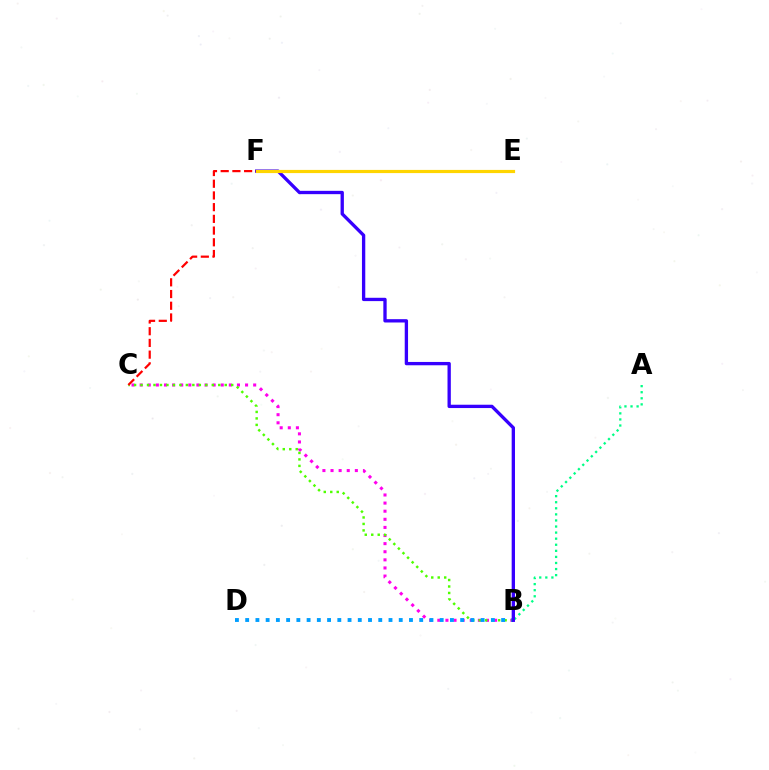{('B', 'C'): [{'color': '#ff00ed', 'line_style': 'dotted', 'thickness': 2.2}, {'color': '#4fff00', 'line_style': 'dotted', 'thickness': 1.76}], ('A', 'B'): [{'color': '#00ff86', 'line_style': 'dotted', 'thickness': 1.65}], ('B', 'D'): [{'color': '#009eff', 'line_style': 'dotted', 'thickness': 2.78}], ('B', 'F'): [{'color': '#3700ff', 'line_style': 'solid', 'thickness': 2.39}], ('C', 'F'): [{'color': '#ff0000', 'line_style': 'dashed', 'thickness': 1.59}], ('E', 'F'): [{'color': '#ffd500', 'line_style': 'solid', 'thickness': 2.29}]}